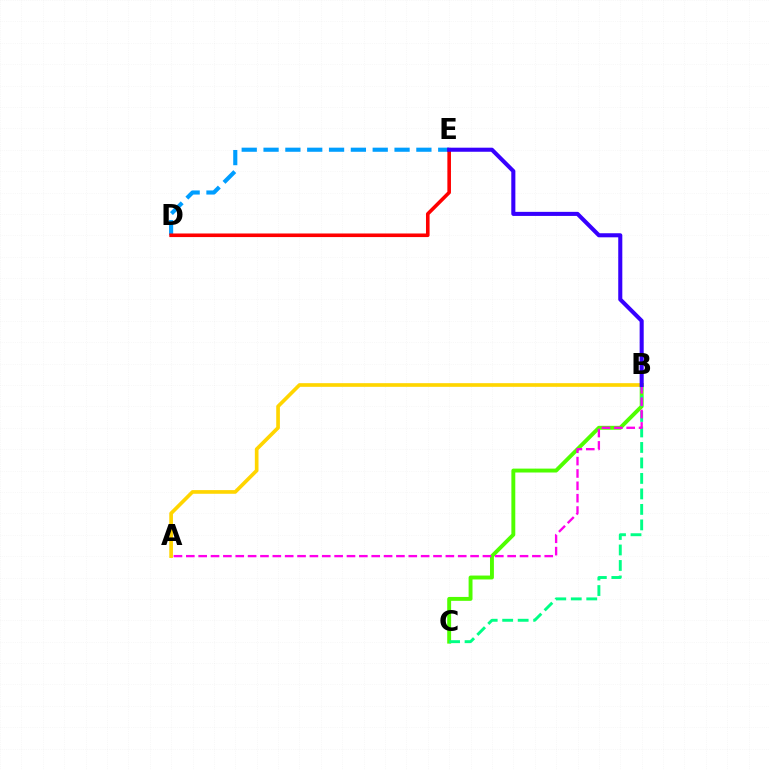{('D', 'E'): [{'color': '#009eff', 'line_style': 'dashed', 'thickness': 2.97}, {'color': '#ff0000', 'line_style': 'solid', 'thickness': 2.59}], ('B', 'C'): [{'color': '#4fff00', 'line_style': 'solid', 'thickness': 2.81}, {'color': '#00ff86', 'line_style': 'dashed', 'thickness': 2.1}], ('A', 'B'): [{'color': '#ffd500', 'line_style': 'solid', 'thickness': 2.64}, {'color': '#ff00ed', 'line_style': 'dashed', 'thickness': 1.68}], ('B', 'E'): [{'color': '#3700ff', 'line_style': 'solid', 'thickness': 2.93}]}